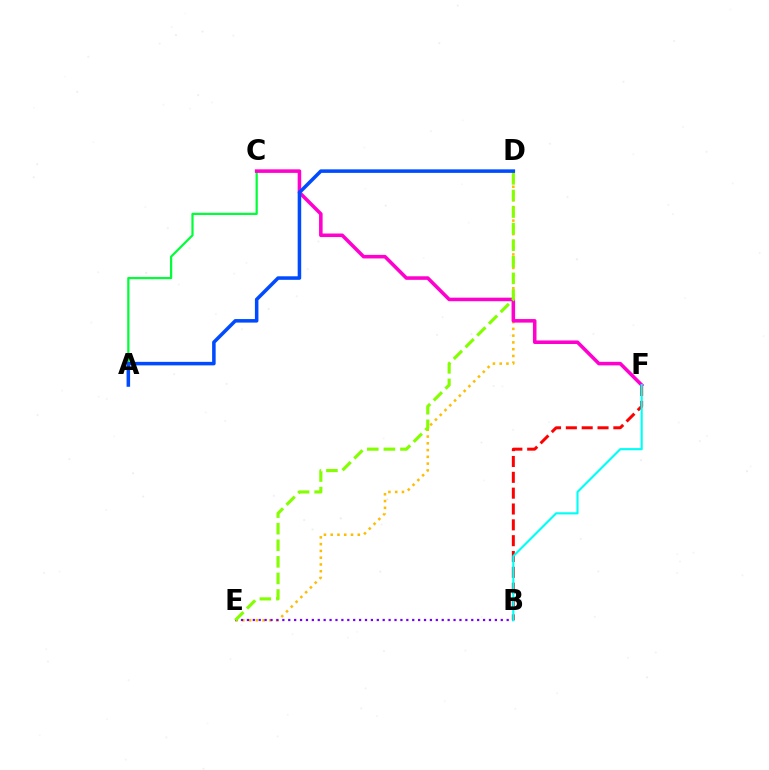{('B', 'F'): [{'color': '#ff0000', 'line_style': 'dashed', 'thickness': 2.15}, {'color': '#00fff6', 'line_style': 'solid', 'thickness': 1.54}], ('D', 'E'): [{'color': '#ffbd00', 'line_style': 'dotted', 'thickness': 1.84}, {'color': '#84ff00', 'line_style': 'dashed', 'thickness': 2.25}], ('B', 'E'): [{'color': '#7200ff', 'line_style': 'dotted', 'thickness': 1.6}], ('A', 'C'): [{'color': '#00ff39', 'line_style': 'solid', 'thickness': 1.6}], ('C', 'F'): [{'color': '#ff00cf', 'line_style': 'solid', 'thickness': 2.56}], ('A', 'D'): [{'color': '#004bff', 'line_style': 'solid', 'thickness': 2.54}]}